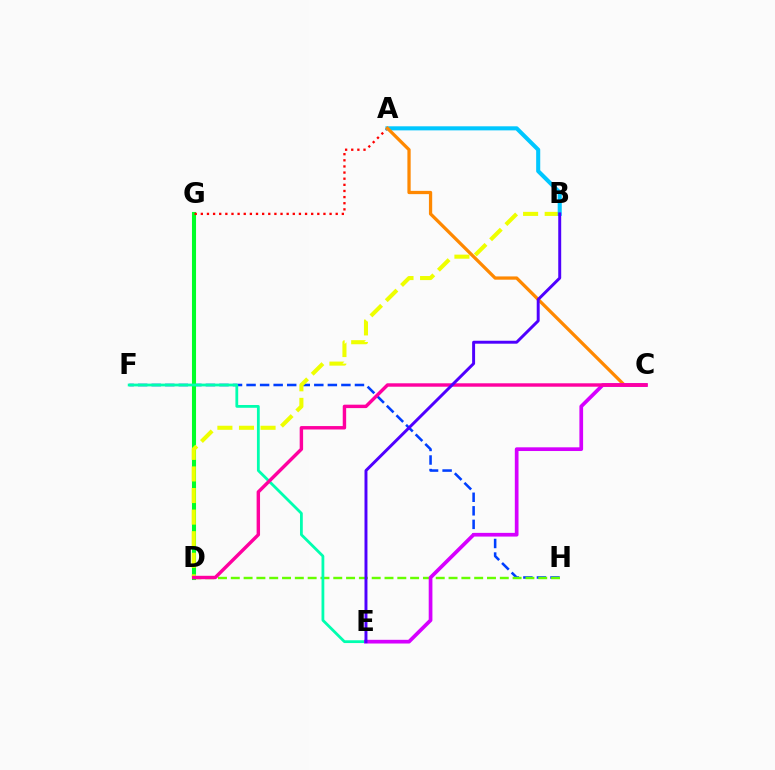{('F', 'H'): [{'color': '#003fff', 'line_style': 'dashed', 'thickness': 1.84}], ('D', 'G'): [{'color': '#00ff27', 'line_style': 'solid', 'thickness': 2.94}], ('B', 'D'): [{'color': '#eeff00', 'line_style': 'dashed', 'thickness': 2.93}], ('A', 'G'): [{'color': '#ff0000', 'line_style': 'dotted', 'thickness': 1.67}], ('A', 'B'): [{'color': '#00c7ff', 'line_style': 'solid', 'thickness': 2.93}], ('D', 'H'): [{'color': '#66ff00', 'line_style': 'dashed', 'thickness': 1.74}], ('A', 'C'): [{'color': '#ff8800', 'line_style': 'solid', 'thickness': 2.35}], ('E', 'F'): [{'color': '#00ffaf', 'line_style': 'solid', 'thickness': 2.01}], ('C', 'E'): [{'color': '#d600ff', 'line_style': 'solid', 'thickness': 2.67}], ('C', 'D'): [{'color': '#ff00a0', 'line_style': 'solid', 'thickness': 2.46}], ('B', 'E'): [{'color': '#4f00ff', 'line_style': 'solid', 'thickness': 2.12}]}